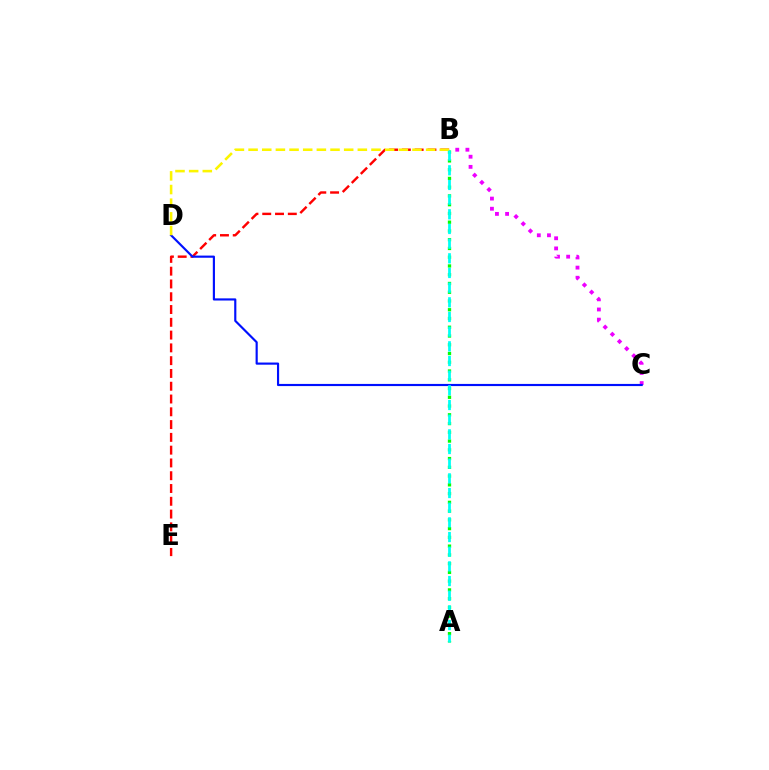{('B', 'C'): [{'color': '#ee00ff', 'line_style': 'dotted', 'thickness': 2.76}], ('A', 'B'): [{'color': '#08ff00', 'line_style': 'dotted', 'thickness': 2.38}, {'color': '#00fff6', 'line_style': 'dashed', 'thickness': 1.99}], ('B', 'E'): [{'color': '#ff0000', 'line_style': 'dashed', 'thickness': 1.74}], ('C', 'D'): [{'color': '#0010ff', 'line_style': 'solid', 'thickness': 1.55}], ('B', 'D'): [{'color': '#fcf500', 'line_style': 'dashed', 'thickness': 1.86}]}